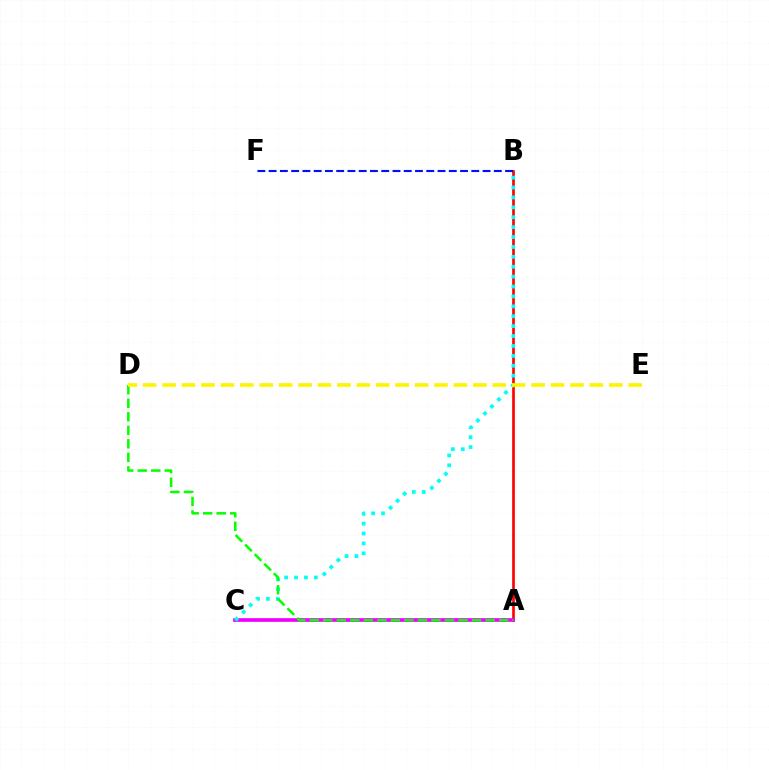{('A', 'B'): [{'color': '#ff0000', 'line_style': 'solid', 'thickness': 1.92}], ('B', 'F'): [{'color': '#0010ff', 'line_style': 'dashed', 'thickness': 1.53}], ('A', 'C'): [{'color': '#ee00ff', 'line_style': 'solid', 'thickness': 2.65}], ('B', 'C'): [{'color': '#00fff6', 'line_style': 'dotted', 'thickness': 2.69}], ('A', 'D'): [{'color': '#08ff00', 'line_style': 'dashed', 'thickness': 1.84}], ('D', 'E'): [{'color': '#fcf500', 'line_style': 'dashed', 'thickness': 2.64}]}